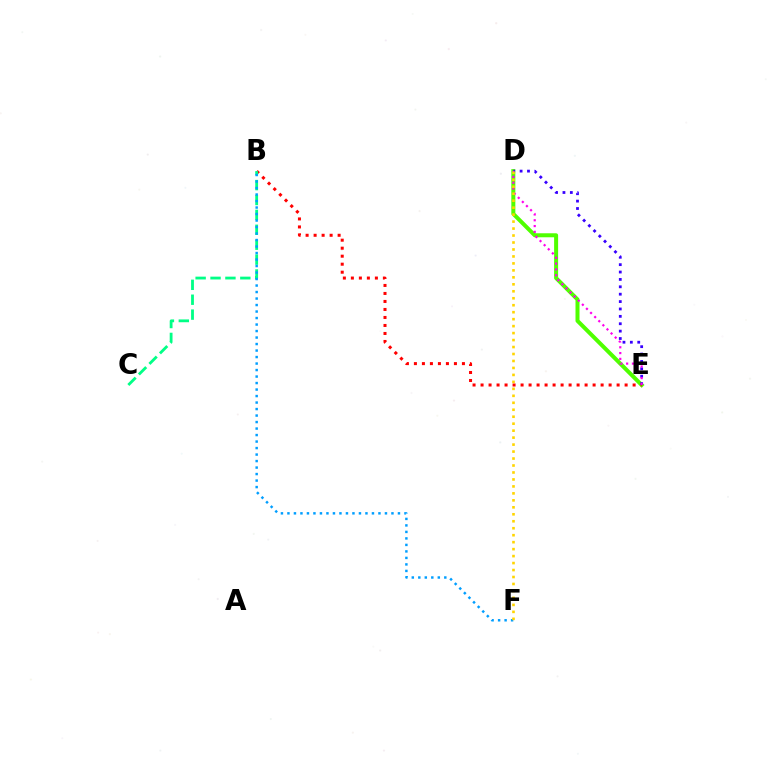{('D', 'E'): [{'color': '#4fff00', 'line_style': 'solid', 'thickness': 2.88}, {'color': '#3700ff', 'line_style': 'dotted', 'thickness': 2.01}, {'color': '#ff00ed', 'line_style': 'dotted', 'thickness': 1.58}], ('B', 'E'): [{'color': '#ff0000', 'line_style': 'dotted', 'thickness': 2.17}], ('B', 'C'): [{'color': '#00ff86', 'line_style': 'dashed', 'thickness': 2.02}], ('B', 'F'): [{'color': '#009eff', 'line_style': 'dotted', 'thickness': 1.77}], ('D', 'F'): [{'color': '#ffd500', 'line_style': 'dotted', 'thickness': 1.89}]}